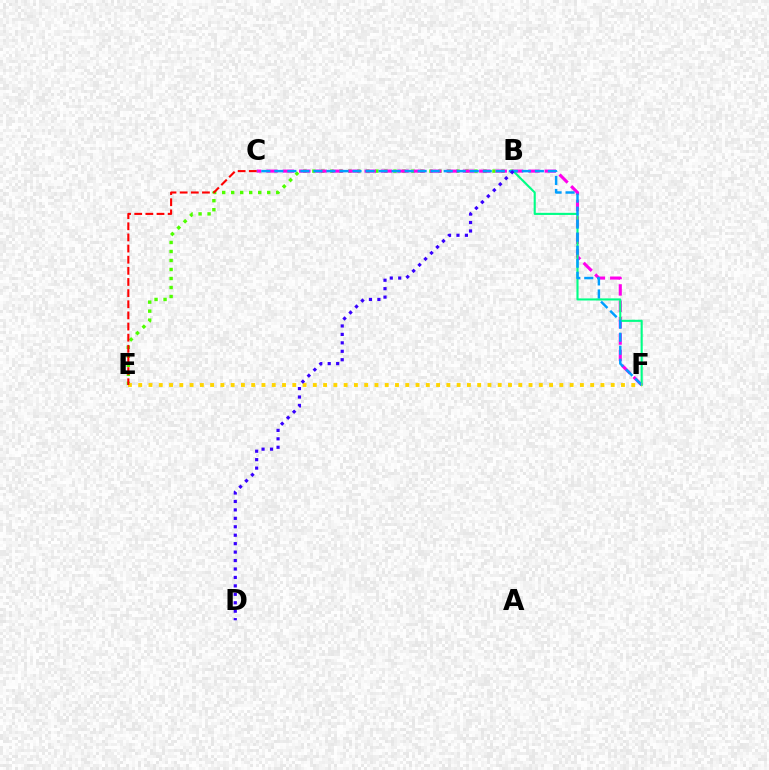{('B', 'E'): [{'color': '#4fff00', 'line_style': 'dotted', 'thickness': 2.45}], ('C', 'F'): [{'color': '#ff00ed', 'line_style': 'dashed', 'thickness': 2.22}, {'color': '#009eff', 'line_style': 'dashed', 'thickness': 1.77}], ('B', 'F'): [{'color': '#00ff86', 'line_style': 'solid', 'thickness': 1.52}], ('E', 'F'): [{'color': '#ffd500', 'line_style': 'dotted', 'thickness': 2.79}], ('C', 'E'): [{'color': '#ff0000', 'line_style': 'dashed', 'thickness': 1.51}], ('B', 'D'): [{'color': '#3700ff', 'line_style': 'dotted', 'thickness': 2.29}]}